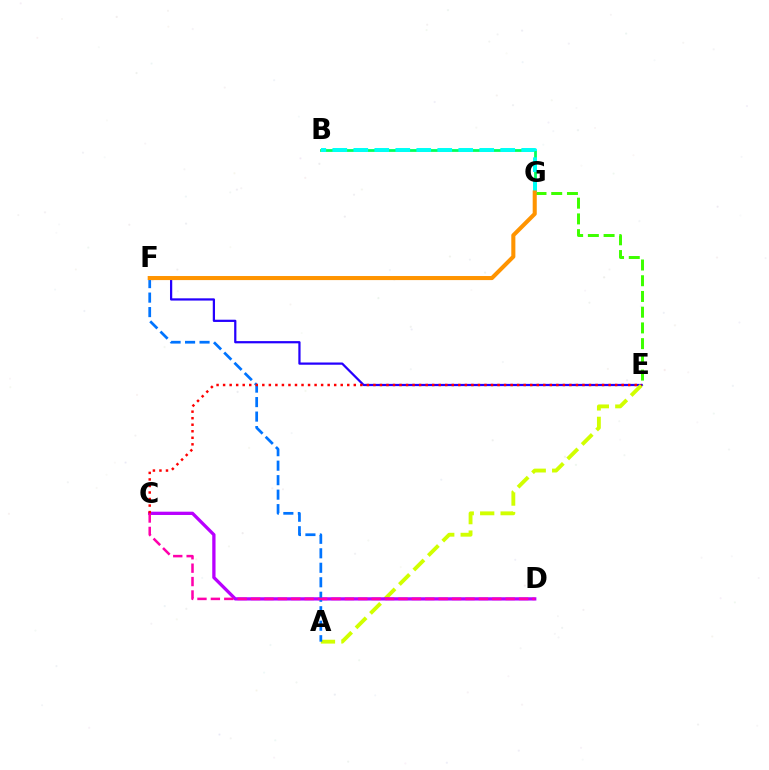{('E', 'F'): [{'color': '#2500ff', 'line_style': 'solid', 'thickness': 1.61}], ('B', 'G'): [{'color': '#00ff5c', 'line_style': 'solid', 'thickness': 1.99}, {'color': '#00fff6', 'line_style': 'dashed', 'thickness': 2.85}], ('E', 'G'): [{'color': '#3dff00', 'line_style': 'dashed', 'thickness': 2.14}], ('A', 'E'): [{'color': '#d1ff00', 'line_style': 'dashed', 'thickness': 2.78}], ('C', 'D'): [{'color': '#b900ff', 'line_style': 'solid', 'thickness': 2.36}, {'color': '#ff00ac', 'line_style': 'dashed', 'thickness': 1.82}], ('A', 'F'): [{'color': '#0074ff', 'line_style': 'dashed', 'thickness': 1.97}], ('F', 'G'): [{'color': '#ff9400', 'line_style': 'solid', 'thickness': 2.93}], ('C', 'E'): [{'color': '#ff0000', 'line_style': 'dotted', 'thickness': 1.78}]}